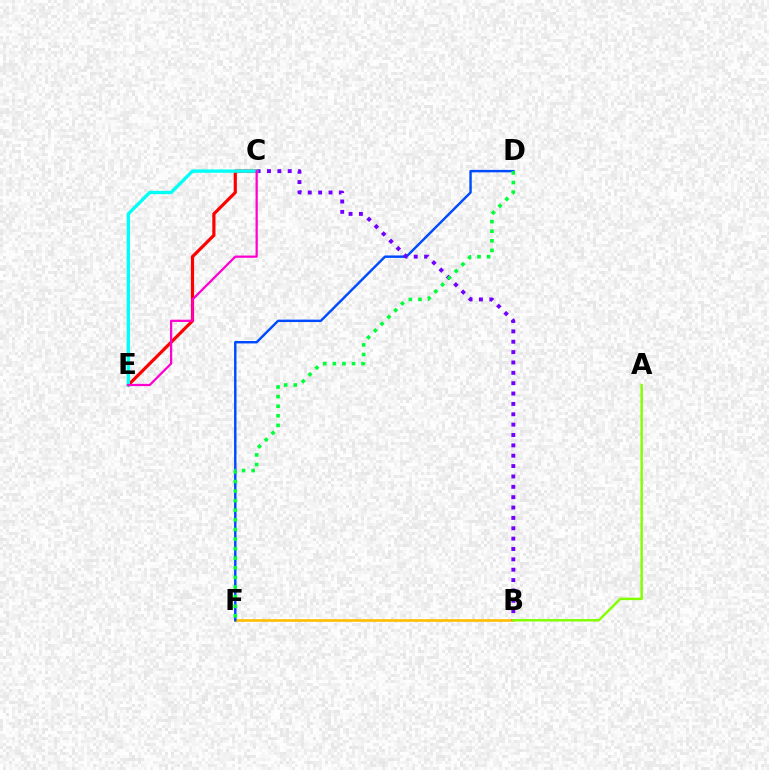{('B', 'F'): [{'color': '#ffbd00', 'line_style': 'solid', 'thickness': 1.89}], ('D', 'F'): [{'color': '#004bff', 'line_style': 'solid', 'thickness': 1.76}, {'color': '#00ff39', 'line_style': 'dotted', 'thickness': 2.61}], ('B', 'C'): [{'color': '#7200ff', 'line_style': 'dotted', 'thickness': 2.82}], ('C', 'E'): [{'color': '#ff0000', 'line_style': 'solid', 'thickness': 2.3}, {'color': '#00fff6', 'line_style': 'solid', 'thickness': 2.41}, {'color': '#ff00cf', 'line_style': 'solid', 'thickness': 1.62}], ('A', 'B'): [{'color': '#84ff00', 'line_style': 'solid', 'thickness': 1.76}]}